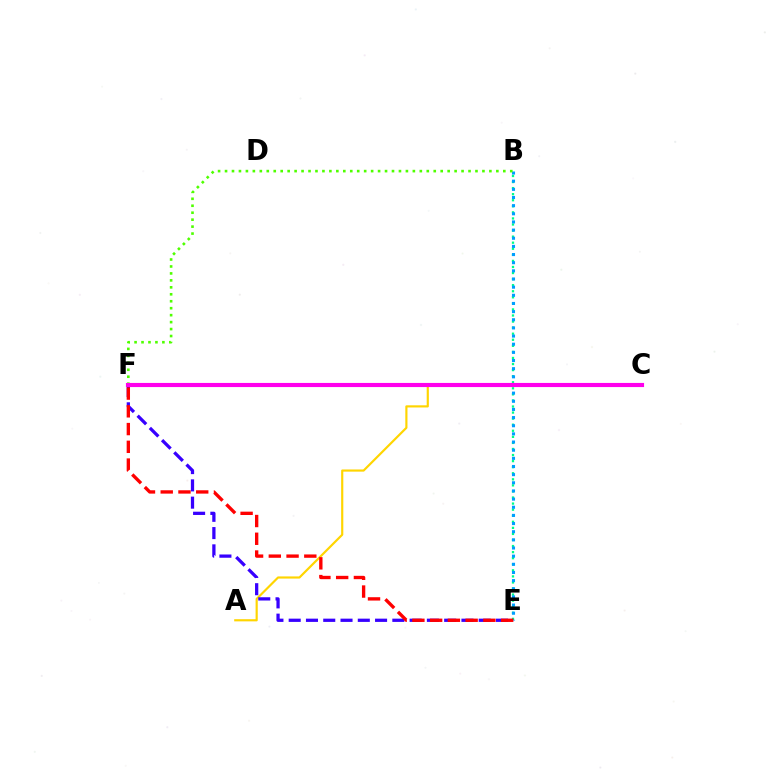{('B', 'E'): [{'color': '#00ff86', 'line_style': 'dotted', 'thickness': 1.65}, {'color': '#009eff', 'line_style': 'dotted', 'thickness': 2.21}], ('A', 'C'): [{'color': '#ffd500', 'line_style': 'solid', 'thickness': 1.56}], ('E', 'F'): [{'color': '#3700ff', 'line_style': 'dashed', 'thickness': 2.35}, {'color': '#ff0000', 'line_style': 'dashed', 'thickness': 2.41}], ('B', 'F'): [{'color': '#4fff00', 'line_style': 'dotted', 'thickness': 1.89}], ('C', 'F'): [{'color': '#ff00ed', 'line_style': 'solid', 'thickness': 2.97}]}